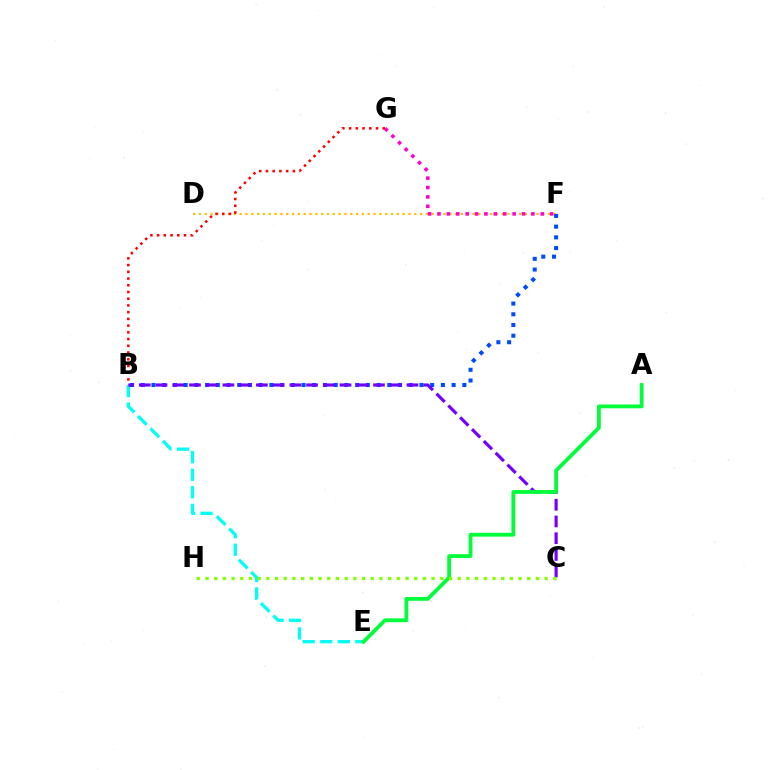{('D', 'F'): [{'color': '#ffbd00', 'line_style': 'dotted', 'thickness': 1.58}], ('B', 'G'): [{'color': '#ff0000', 'line_style': 'dotted', 'thickness': 1.83}], ('B', 'F'): [{'color': '#004bff', 'line_style': 'dotted', 'thickness': 2.91}], ('B', 'E'): [{'color': '#00fff6', 'line_style': 'dashed', 'thickness': 2.38}], ('B', 'C'): [{'color': '#7200ff', 'line_style': 'dashed', 'thickness': 2.27}], ('A', 'E'): [{'color': '#00ff39', 'line_style': 'solid', 'thickness': 2.74}], ('F', 'G'): [{'color': '#ff00cf', 'line_style': 'dotted', 'thickness': 2.55}], ('C', 'H'): [{'color': '#84ff00', 'line_style': 'dotted', 'thickness': 2.36}]}